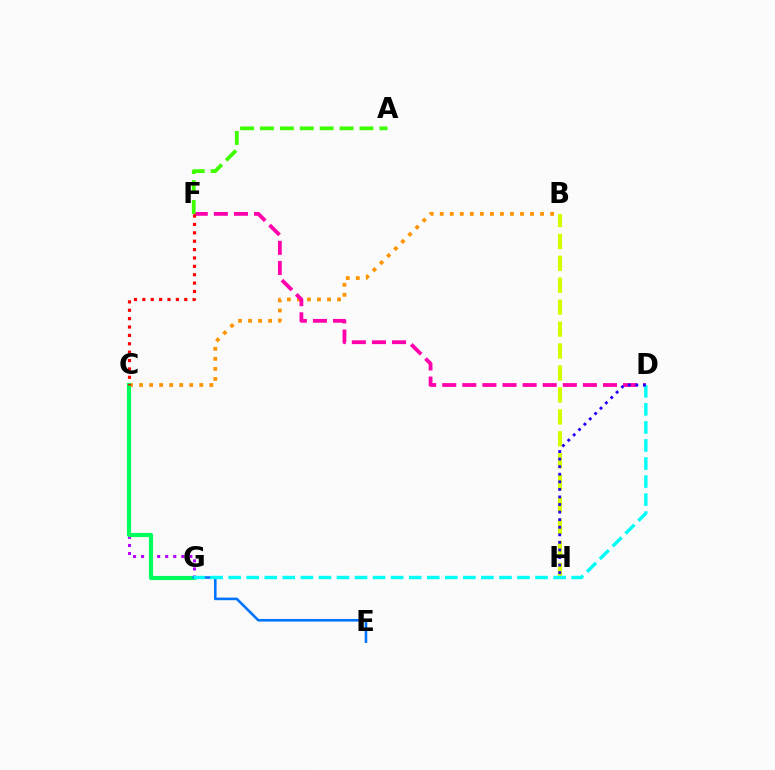{('C', 'G'): [{'color': '#b900ff', 'line_style': 'dotted', 'thickness': 2.19}, {'color': '#00ff5c', 'line_style': 'solid', 'thickness': 2.99}], ('B', 'C'): [{'color': '#ff9400', 'line_style': 'dotted', 'thickness': 2.73}], ('B', 'H'): [{'color': '#d1ff00', 'line_style': 'dashed', 'thickness': 2.98}], ('E', 'G'): [{'color': '#0074ff', 'line_style': 'solid', 'thickness': 1.87}], ('D', 'F'): [{'color': '#ff00ac', 'line_style': 'dashed', 'thickness': 2.73}], ('D', 'G'): [{'color': '#00fff6', 'line_style': 'dashed', 'thickness': 2.45}], ('D', 'H'): [{'color': '#2500ff', 'line_style': 'dotted', 'thickness': 2.06}], ('A', 'F'): [{'color': '#3dff00', 'line_style': 'dashed', 'thickness': 2.7}], ('C', 'F'): [{'color': '#ff0000', 'line_style': 'dotted', 'thickness': 2.28}]}